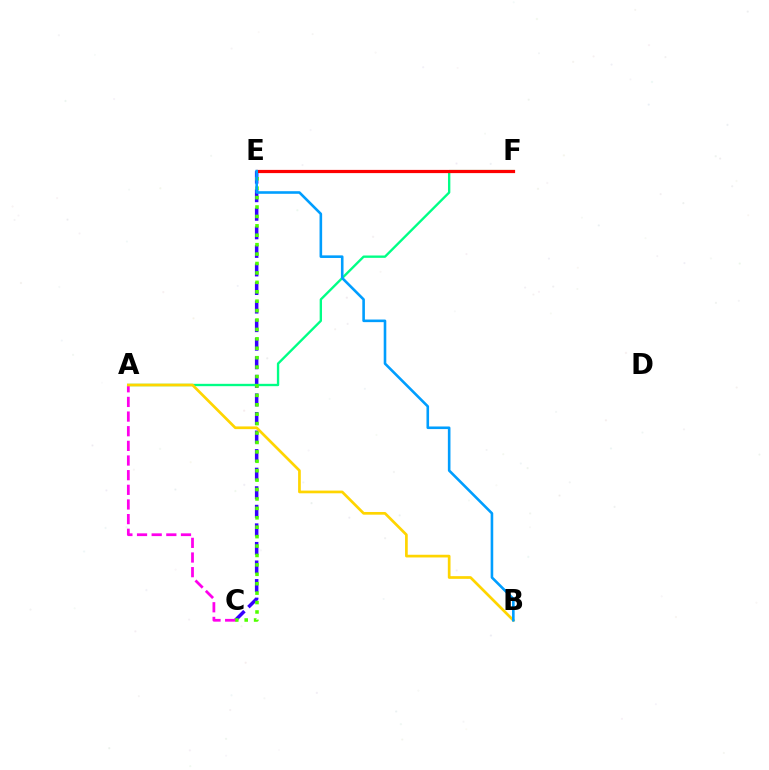{('C', 'E'): [{'color': '#3700ff', 'line_style': 'dashed', 'thickness': 2.52}, {'color': '#4fff00', 'line_style': 'dotted', 'thickness': 2.56}], ('A', 'F'): [{'color': '#00ff86', 'line_style': 'solid', 'thickness': 1.69}], ('A', 'C'): [{'color': '#ff00ed', 'line_style': 'dashed', 'thickness': 1.99}], ('A', 'B'): [{'color': '#ffd500', 'line_style': 'solid', 'thickness': 1.95}], ('E', 'F'): [{'color': '#ff0000', 'line_style': 'solid', 'thickness': 2.31}], ('B', 'E'): [{'color': '#009eff', 'line_style': 'solid', 'thickness': 1.87}]}